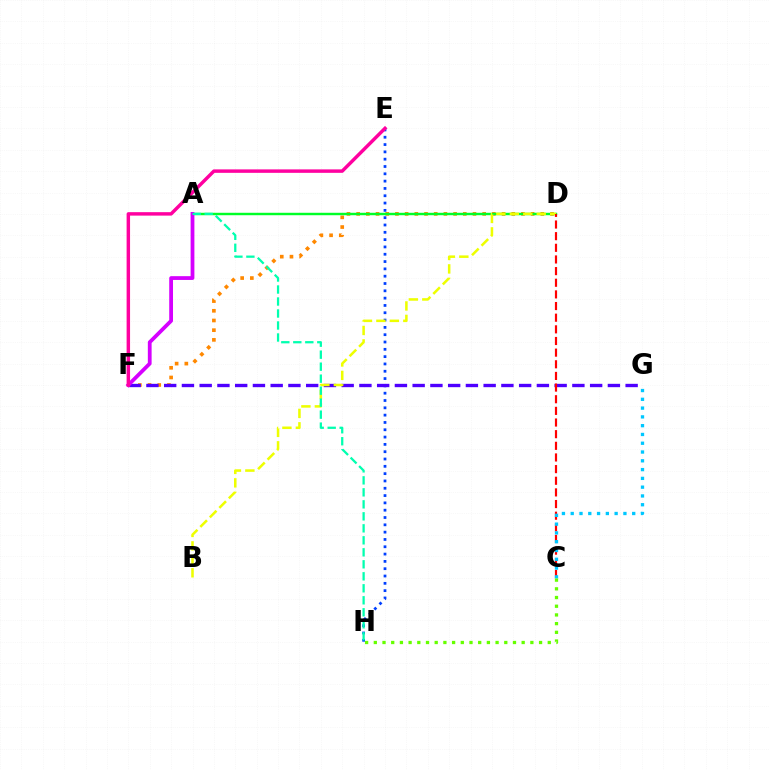{('E', 'H'): [{'color': '#003fff', 'line_style': 'dotted', 'thickness': 1.99}], ('D', 'F'): [{'color': '#ff8800', 'line_style': 'dotted', 'thickness': 2.63}], ('F', 'G'): [{'color': '#4f00ff', 'line_style': 'dashed', 'thickness': 2.41}], ('A', 'D'): [{'color': '#00ff27', 'line_style': 'solid', 'thickness': 1.75}], ('B', 'D'): [{'color': '#eeff00', 'line_style': 'dashed', 'thickness': 1.83}], ('A', 'F'): [{'color': '#d600ff', 'line_style': 'solid', 'thickness': 2.72}], ('E', 'F'): [{'color': '#ff00a0', 'line_style': 'solid', 'thickness': 2.48}], ('C', 'D'): [{'color': '#ff0000', 'line_style': 'dashed', 'thickness': 1.58}], ('C', 'G'): [{'color': '#00c7ff', 'line_style': 'dotted', 'thickness': 2.39}], ('C', 'H'): [{'color': '#66ff00', 'line_style': 'dotted', 'thickness': 2.36}], ('A', 'H'): [{'color': '#00ffaf', 'line_style': 'dashed', 'thickness': 1.63}]}